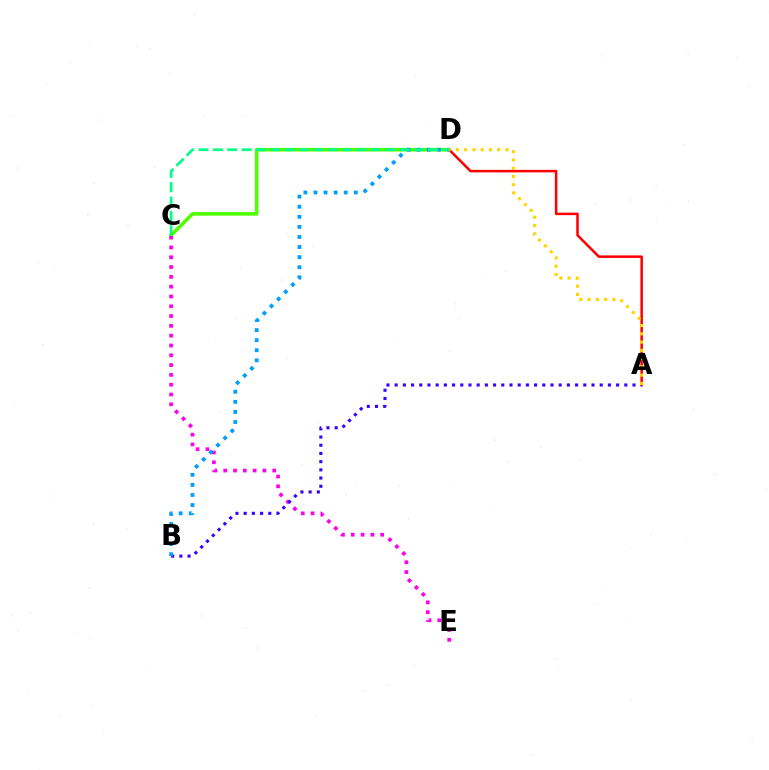{('C', 'D'): [{'color': '#4fff00', 'line_style': 'solid', 'thickness': 2.57}, {'color': '#00ff86', 'line_style': 'dashed', 'thickness': 1.95}], ('A', 'D'): [{'color': '#ff0000', 'line_style': 'solid', 'thickness': 1.81}, {'color': '#ffd500', 'line_style': 'dotted', 'thickness': 2.25}], ('C', 'E'): [{'color': '#ff00ed', 'line_style': 'dotted', 'thickness': 2.66}], ('A', 'B'): [{'color': '#3700ff', 'line_style': 'dotted', 'thickness': 2.23}], ('B', 'D'): [{'color': '#009eff', 'line_style': 'dotted', 'thickness': 2.74}]}